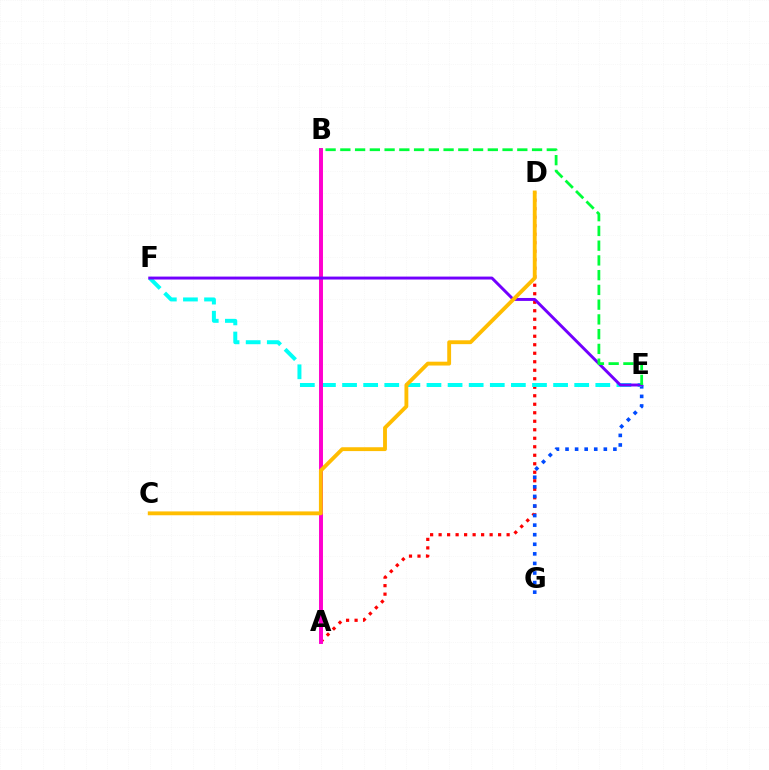{('A', 'D'): [{'color': '#ff0000', 'line_style': 'dotted', 'thickness': 2.31}], ('A', 'B'): [{'color': '#84ff00', 'line_style': 'solid', 'thickness': 1.51}, {'color': '#ff00cf', 'line_style': 'solid', 'thickness': 2.84}], ('E', 'G'): [{'color': '#004bff', 'line_style': 'dotted', 'thickness': 2.6}], ('E', 'F'): [{'color': '#00fff6', 'line_style': 'dashed', 'thickness': 2.87}, {'color': '#7200ff', 'line_style': 'solid', 'thickness': 2.11}], ('B', 'E'): [{'color': '#00ff39', 'line_style': 'dashed', 'thickness': 2.0}], ('C', 'D'): [{'color': '#ffbd00', 'line_style': 'solid', 'thickness': 2.77}]}